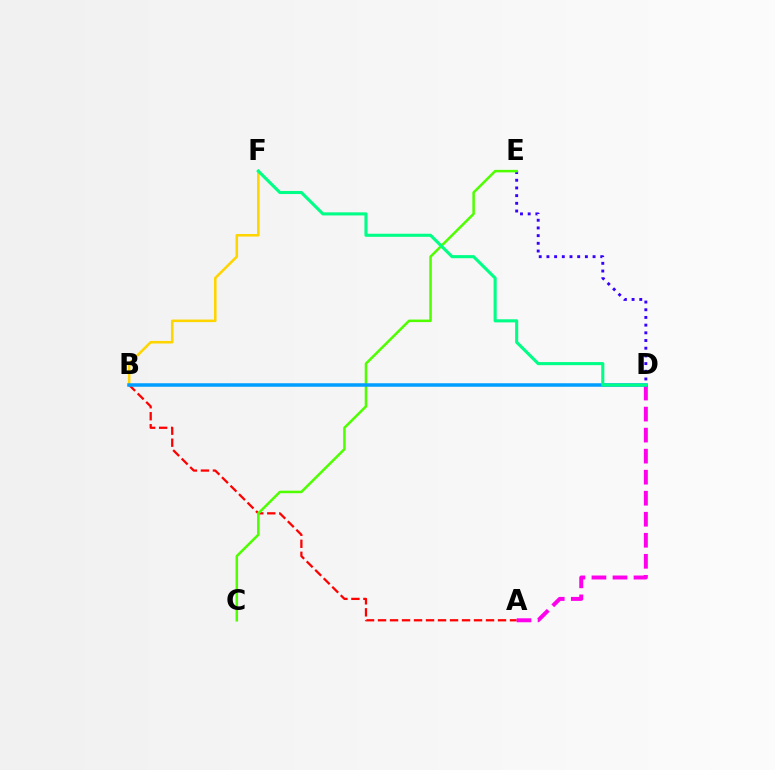{('A', 'B'): [{'color': '#ff0000', 'line_style': 'dashed', 'thickness': 1.63}], ('D', 'E'): [{'color': '#3700ff', 'line_style': 'dotted', 'thickness': 2.09}], ('A', 'D'): [{'color': '#ff00ed', 'line_style': 'dashed', 'thickness': 2.86}], ('B', 'F'): [{'color': '#ffd500', 'line_style': 'solid', 'thickness': 1.84}], ('C', 'E'): [{'color': '#4fff00', 'line_style': 'solid', 'thickness': 1.82}], ('B', 'D'): [{'color': '#009eff', 'line_style': 'solid', 'thickness': 2.52}], ('D', 'F'): [{'color': '#00ff86', 'line_style': 'solid', 'thickness': 2.23}]}